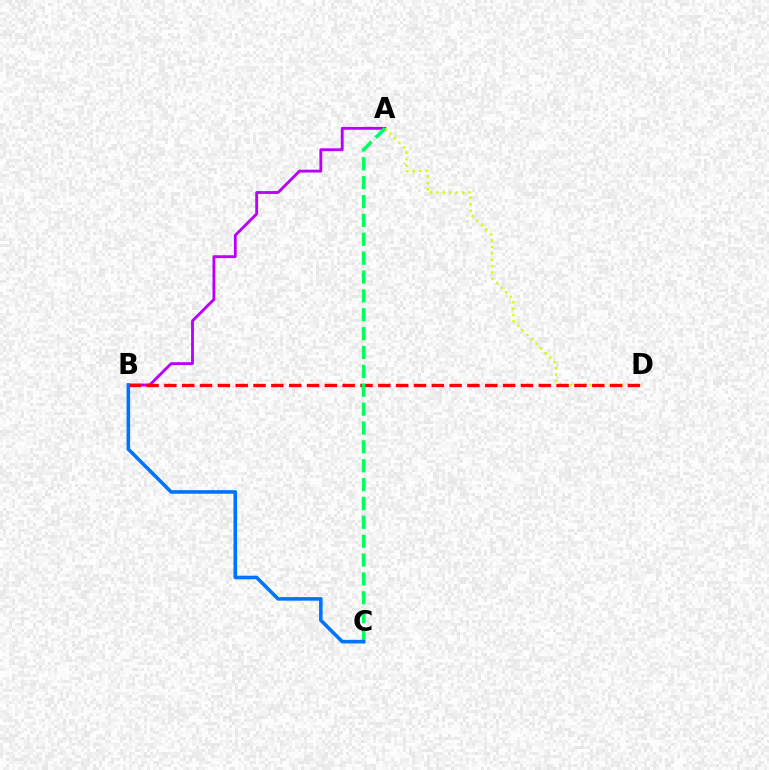{('A', 'B'): [{'color': '#b900ff', 'line_style': 'solid', 'thickness': 2.05}], ('A', 'D'): [{'color': '#d1ff00', 'line_style': 'dotted', 'thickness': 1.75}], ('B', 'D'): [{'color': '#ff0000', 'line_style': 'dashed', 'thickness': 2.42}], ('A', 'C'): [{'color': '#00ff5c', 'line_style': 'dashed', 'thickness': 2.56}], ('B', 'C'): [{'color': '#0074ff', 'line_style': 'solid', 'thickness': 2.57}]}